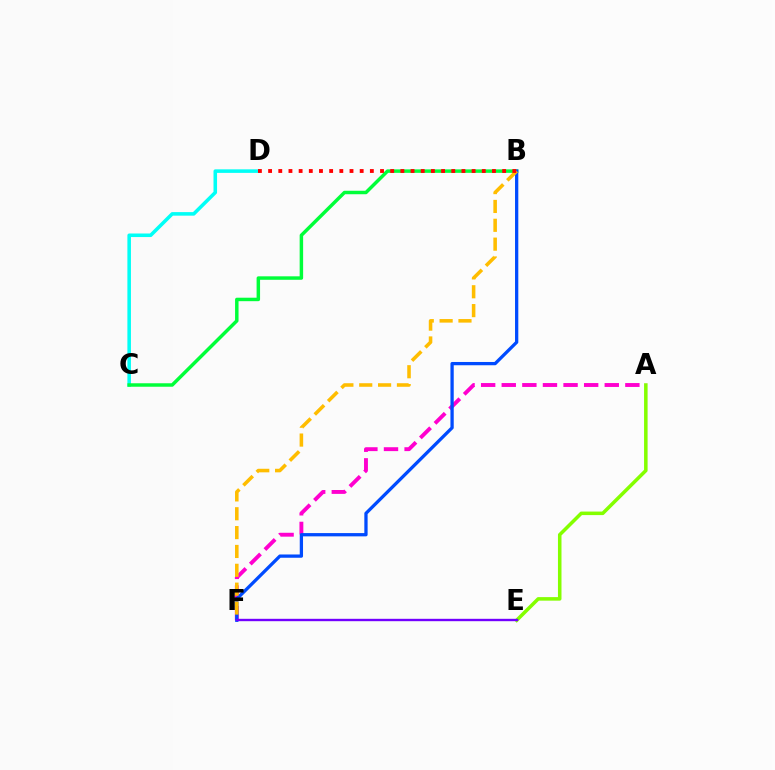{('A', 'E'): [{'color': '#84ff00', 'line_style': 'solid', 'thickness': 2.54}], ('C', 'D'): [{'color': '#00fff6', 'line_style': 'solid', 'thickness': 2.56}], ('A', 'F'): [{'color': '#ff00cf', 'line_style': 'dashed', 'thickness': 2.8}], ('B', 'C'): [{'color': '#00ff39', 'line_style': 'solid', 'thickness': 2.5}], ('B', 'F'): [{'color': '#004bff', 'line_style': 'solid', 'thickness': 2.36}, {'color': '#ffbd00', 'line_style': 'dashed', 'thickness': 2.56}], ('B', 'D'): [{'color': '#ff0000', 'line_style': 'dotted', 'thickness': 2.76}], ('E', 'F'): [{'color': '#7200ff', 'line_style': 'solid', 'thickness': 1.71}]}